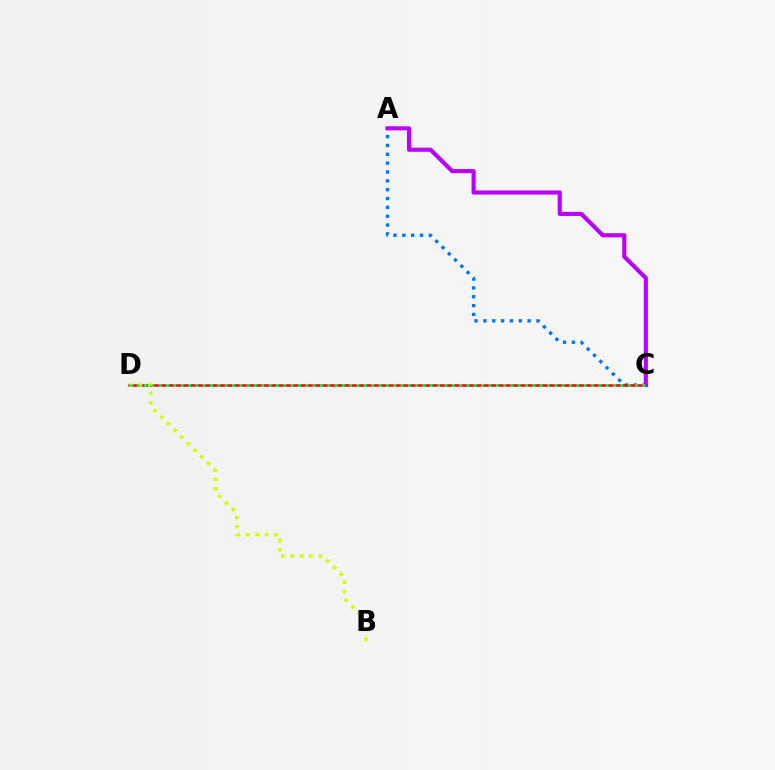{('A', 'C'): [{'color': '#0074ff', 'line_style': 'dotted', 'thickness': 2.4}, {'color': '#b900ff', 'line_style': 'solid', 'thickness': 2.97}], ('C', 'D'): [{'color': '#ff0000', 'line_style': 'solid', 'thickness': 1.83}, {'color': '#00ff5c', 'line_style': 'dotted', 'thickness': 1.99}], ('B', 'D'): [{'color': '#d1ff00', 'line_style': 'dotted', 'thickness': 2.55}]}